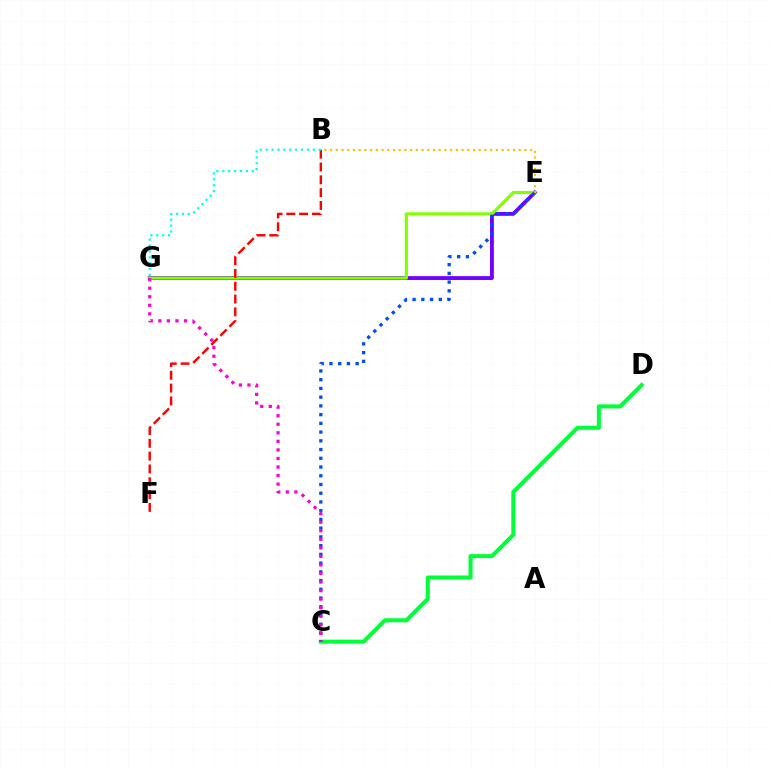{('E', 'G'): [{'color': '#7200ff', 'line_style': 'solid', 'thickness': 2.77}, {'color': '#84ff00', 'line_style': 'solid', 'thickness': 2.25}], ('C', 'D'): [{'color': '#00ff39', 'line_style': 'solid', 'thickness': 2.88}], ('C', 'E'): [{'color': '#004bff', 'line_style': 'dotted', 'thickness': 2.37}], ('B', 'E'): [{'color': '#ffbd00', 'line_style': 'dotted', 'thickness': 1.55}], ('B', 'F'): [{'color': '#ff0000', 'line_style': 'dashed', 'thickness': 1.74}], ('C', 'G'): [{'color': '#ff00cf', 'line_style': 'dotted', 'thickness': 2.32}], ('B', 'G'): [{'color': '#00fff6', 'line_style': 'dotted', 'thickness': 1.6}]}